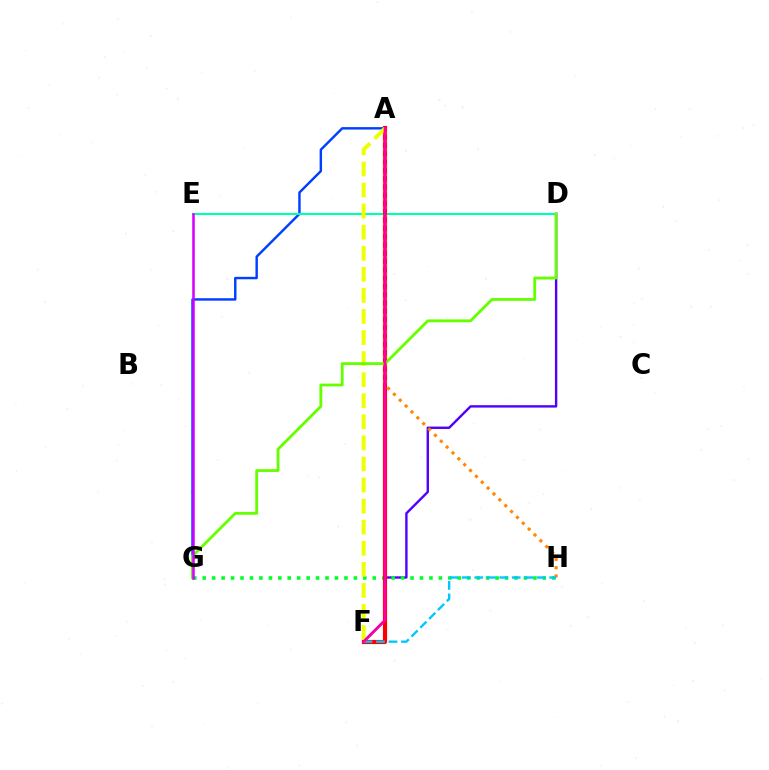{('A', 'G'): [{'color': '#003fff', 'line_style': 'solid', 'thickness': 1.75}], ('D', 'F'): [{'color': '#4f00ff', 'line_style': 'solid', 'thickness': 1.72}], ('G', 'H'): [{'color': '#00ff27', 'line_style': 'dotted', 'thickness': 2.57}], ('D', 'E'): [{'color': '#00ffaf', 'line_style': 'solid', 'thickness': 1.51}], ('A', 'F'): [{'color': '#ff0000', 'line_style': 'solid', 'thickness': 2.99}, {'color': '#eeff00', 'line_style': 'dashed', 'thickness': 2.86}, {'color': '#ff00a0', 'line_style': 'solid', 'thickness': 1.94}], ('A', 'H'): [{'color': '#ff8800', 'line_style': 'dotted', 'thickness': 2.25}], ('D', 'G'): [{'color': '#66ff00', 'line_style': 'solid', 'thickness': 2.04}], ('E', 'G'): [{'color': '#d600ff', 'line_style': 'solid', 'thickness': 1.83}], ('F', 'H'): [{'color': '#00c7ff', 'line_style': 'dashed', 'thickness': 1.7}]}